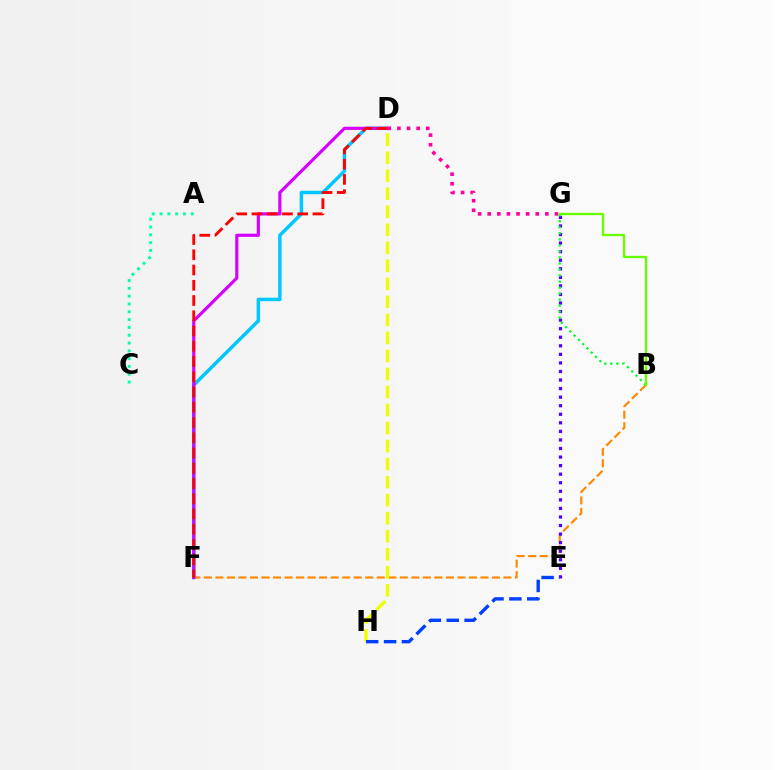{('D', 'F'): [{'color': '#00c7ff', 'line_style': 'solid', 'thickness': 2.48}, {'color': '#d600ff', 'line_style': 'solid', 'thickness': 2.27}, {'color': '#ff0000', 'line_style': 'dashed', 'thickness': 2.07}], ('B', 'F'): [{'color': '#ff8800', 'line_style': 'dashed', 'thickness': 1.57}], ('D', 'H'): [{'color': '#eeff00', 'line_style': 'dashed', 'thickness': 2.45}], ('D', 'G'): [{'color': '#ff00a0', 'line_style': 'dotted', 'thickness': 2.61}], ('E', 'G'): [{'color': '#4f00ff', 'line_style': 'dotted', 'thickness': 2.33}], ('B', 'G'): [{'color': '#00ff27', 'line_style': 'dotted', 'thickness': 1.64}, {'color': '#66ff00', 'line_style': 'solid', 'thickness': 1.66}], ('A', 'C'): [{'color': '#00ffaf', 'line_style': 'dotted', 'thickness': 2.12}], ('E', 'H'): [{'color': '#003fff', 'line_style': 'dashed', 'thickness': 2.43}]}